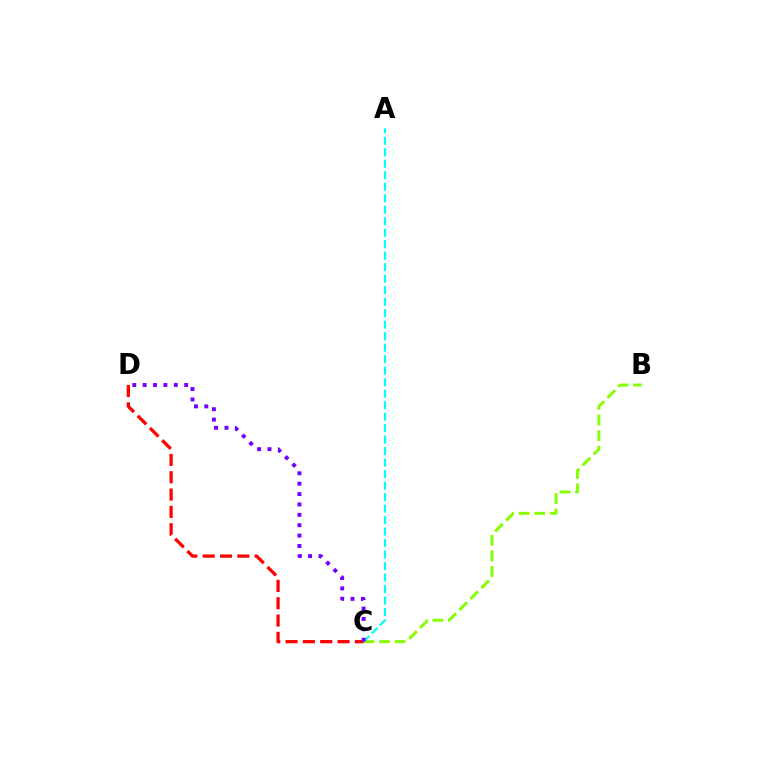{('B', 'C'): [{'color': '#84ff00', 'line_style': 'dashed', 'thickness': 2.11}], ('C', 'D'): [{'color': '#ff0000', 'line_style': 'dashed', 'thickness': 2.35}, {'color': '#7200ff', 'line_style': 'dotted', 'thickness': 2.82}], ('A', 'C'): [{'color': '#00fff6', 'line_style': 'dashed', 'thickness': 1.56}]}